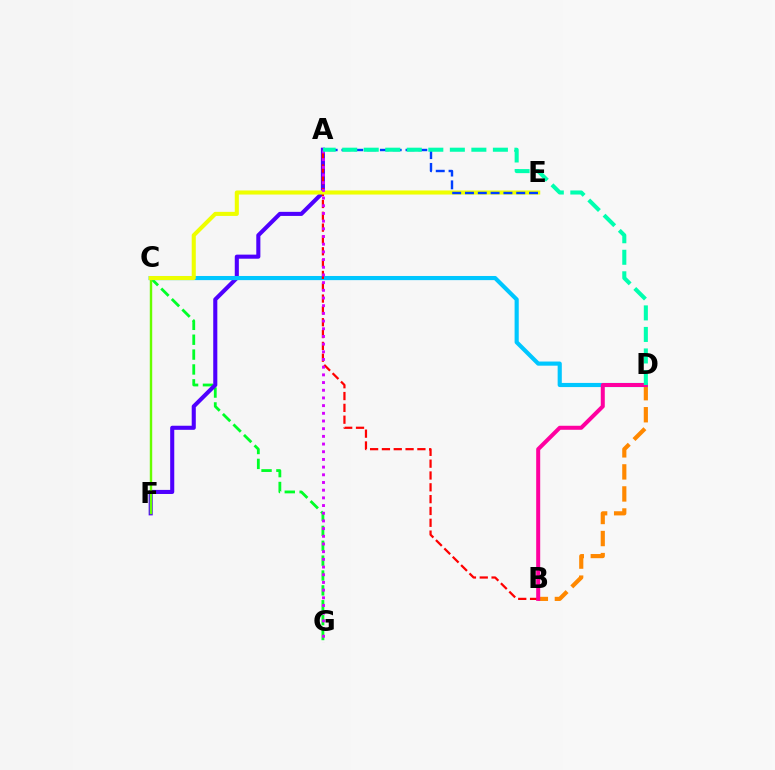{('C', 'G'): [{'color': '#00ff27', 'line_style': 'dashed', 'thickness': 2.02}], ('B', 'D'): [{'color': '#ff8800', 'line_style': 'dashed', 'thickness': 2.99}, {'color': '#ff00a0', 'line_style': 'solid', 'thickness': 2.89}], ('A', 'F'): [{'color': '#4f00ff', 'line_style': 'solid', 'thickness': 2.94}], ('C', 'D'): [{'color': '#00c7ff', 'line_style': 'solid', 'thickness': 2.98}], ('A', 'B'): [{'color': '#ff0000', 'line_style': 'dashed', 'thickness': 1.61}], ('C', 'F'): [{'color': '#66ff00', 'line_style': 'solid', 'thickness': 1.74}], ('C', 'E'): [{'color': '#eeff00', 'line_style': 'solid', 'thickness': 2.94}], ('A', 'E'): [{'color': '#003fff', 'line_style': 'dashed', 'thickness': 1.74}], ('A', 'G'): [{'color': '#d600ff', 'line_style': 'dotted', 'thickness': 2.09}], ('A', 'D'): [{'color': '#00ffaf', 'line_style': 'dashed', 'thickness': 2.92}]}